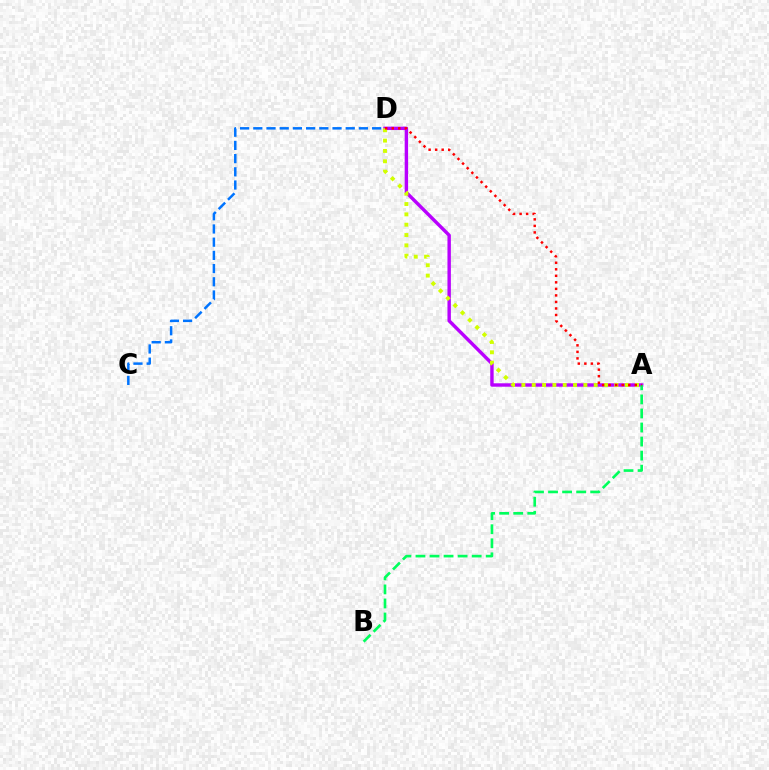{('A', 'D'): [{'color': '#b900ff', 'line_style': 'solid', 'thickness': 2.46}, {'color': '#d1ff00', 'line_style': 'dotted', 'thickness': 2.81}, {'color': '#ff0000', 'line_style': 'dotted', 'thickness': 1.77}], ('A', 'B'): [{'color': '#00ff5c', 'line_style': 'dashed', 'thickness': 1.91}], ('C', 'D'): [{'color': '#0074ff', 'line_style': 'dashed', 'thickness': 1.79}]}